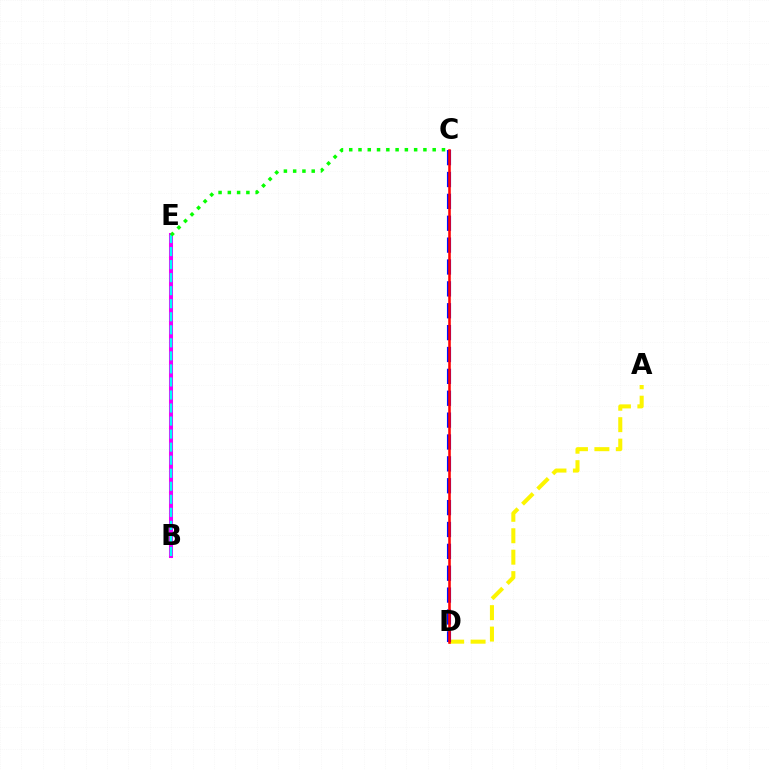{('B', 'E'): [{'color': '#ee00ff', 'line_style': 'solid', 'thickness': 2.91}, {'color': '#00fff6', 'line_style': 'dashed', 'thickness': 1.77}], ('C', 'E'): [{'color': '#08ff00', 'line_style': 'dotted', 'thickness': 2.52}], ('A', 'D'): [{'color': '#fcf500', 'line_style': 'dashed', 'thickness': 2.91}], ('C', 'D'): [{'color': '#0010ff', 'line_style': 'dashed', 'thickness': 2.97}, {'color': '#ff0000', 'line_style': 'solid', 'thickness': 1.85}]}